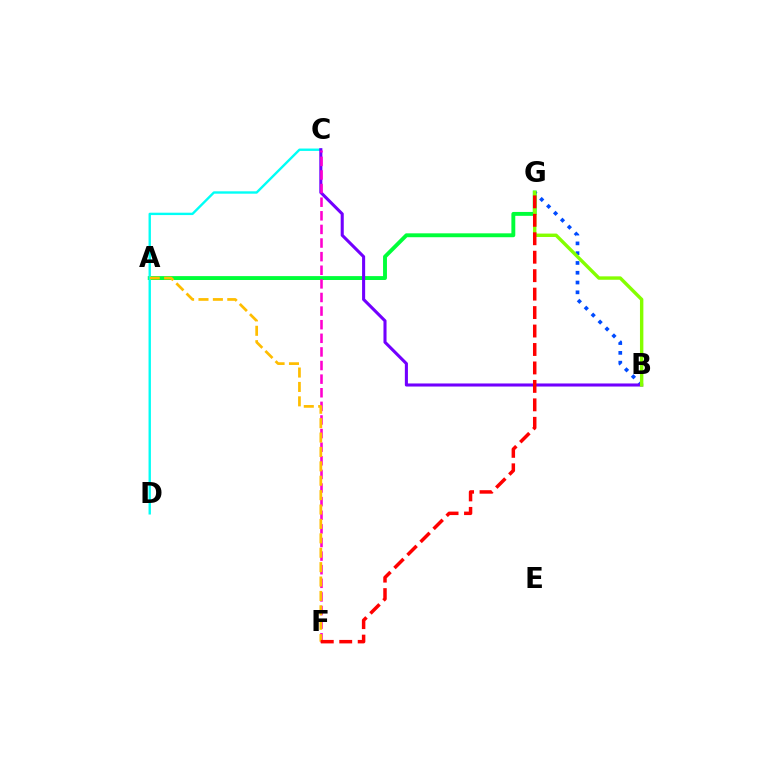{('A', 'G'): [{'color': '#00ff39', 'line_style': 'solid', 'thickness': 2.8}], ('C', 'D'): [{'color': '#00fff6', 'line_style': 'solid', 'thickness': 1.71}], ('B', 'G'): [{'color': '#004bff', 'line_style': 'dotted', 'thickness': 2.66}, {'color': '#84ff00', 'line_style': 'solid', 'thickness': 2.45}], ('B', 'C'): [{'color': '#7200ff', 'line_style': 'solid', 'thickness': 2.21}], ('C', 'F'): [{'color': '#ff00cf', 'line_style': 'dashed', 'thickness': 1.85}], ('A', 'F'): [{'color': '#ffbd00', 'line_style': 'dashed', 'thickness': 1.96}], ('F', 'G'): [{'color': '#ff0000', 'line_style': 'dashed', 'thickness': 2.51}]}